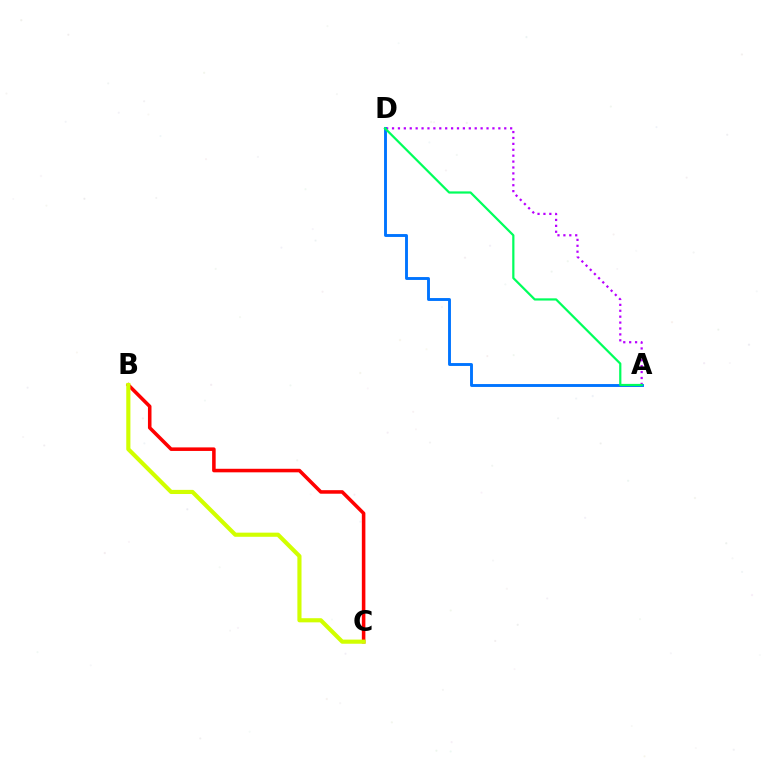{('A', 'D'): [{'color': '#b900ff', 'line_style': 'dotted', 'thickness': 1.6}, {'color': '#0074ff', 'line_style': 'solid', 'thickness': 2.08}, {'color': '#00ff5c', 'line_style': 'solid', 'thickness': 1.6}], ('B', 'C'): [{'color': '#ff0000', 'line_style': 'solid', 'thickness': 2.55}, {'color': '#d1ff00', 'line_style': 'solid', 'thickness': 2.98}]}